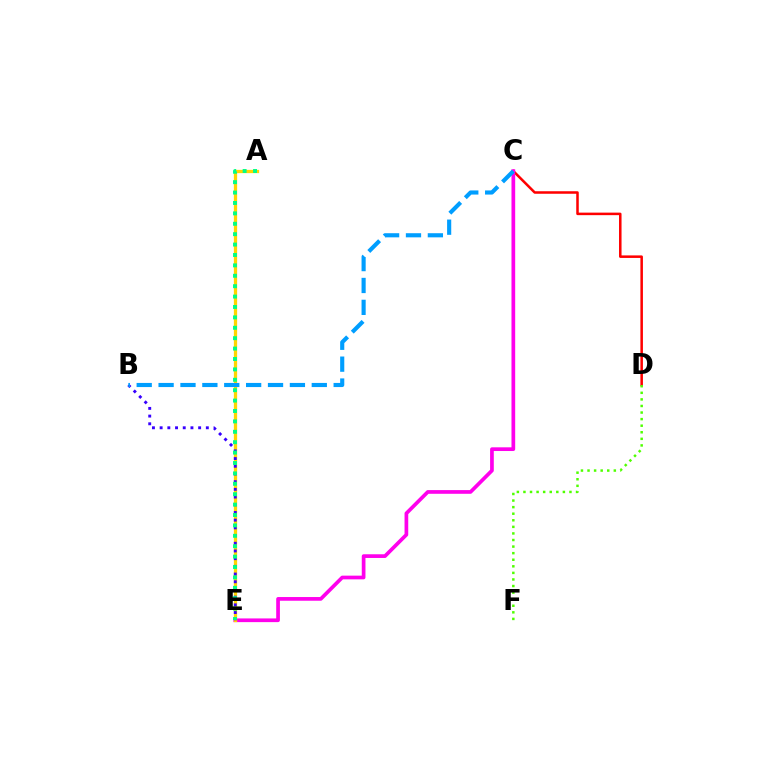{('C', 'D'): [{'color': '#ff0000', 'line_style': 'solid', 'thickness': 1.82}], ('C', 'E'): [{'color': '#ff00ed', 'line_style': 'solid', 'thickness': 2.66}], ('A', 'E'): [{'color': '#ffd500', 'line_style': 'solid', 'thickness': 2.36}, {'color': '#00ff86', 'line_style': 'dotted', 'thickness': 2.83}], ('B', 'E'): [{'color': '#3700ff', 'line_style': 'dotted', 'thickness': 2.09}], ('D', 'F'): [{'color': '#4fff00', 'line_style': 'dotted', 'thickness': 1.79}], ('B', 'C'): [{'color': '#009eff', 'line_style': 'dashed', 'thickness': 2.97}]}